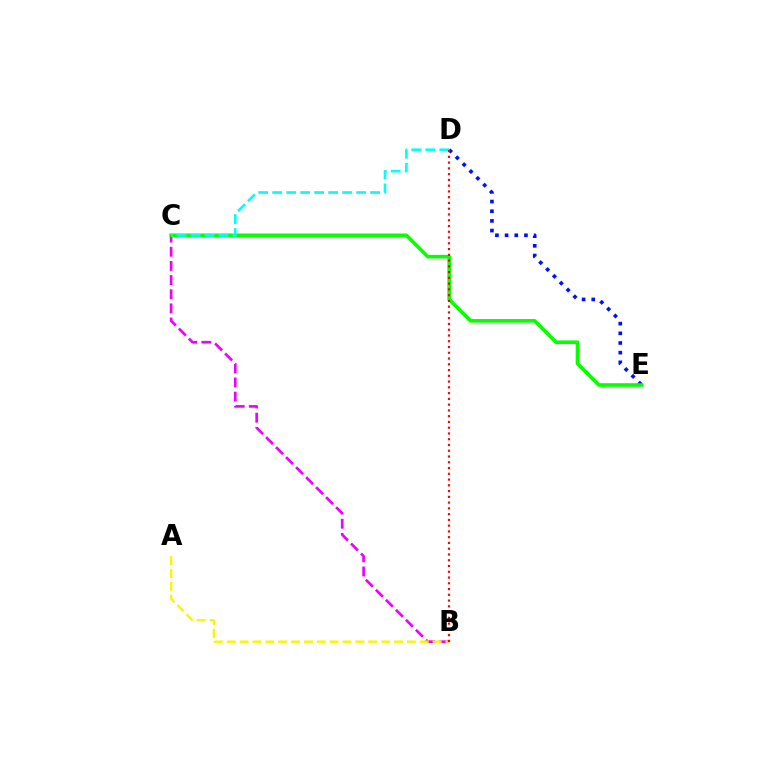{('D', 'E'): [{'color': '#0010ff', 'line_style': 'dotted', 'thickness': 2.63}], ('B', 'C'): [{'color': '#ee00ff', 'line_style': 'dashed', 'thickness': 1.92}], ('C', 'E'): [{'color': '#08ff00', 'line_style': 'solid', 'thickness': 2.6}], ('A', 'B'): [{'color': '#fcf500', 'line_style': 'dashed', 'thickness': 1.75}], ('C', 'D'): [{'color': '#00fff6', 'line_style': 'dashed', 'thickness': 1.9}], ('B', 'D'): [{'color': '#ff0000', 'line_style': 'dotted', 'thickness': 1.57}]}